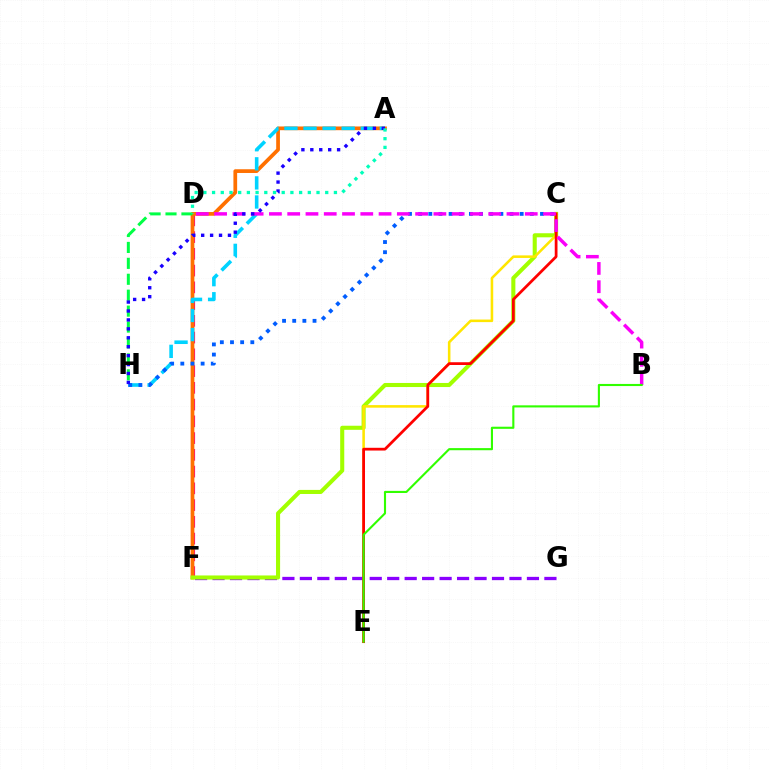{('D', 'F'): [{'color': '#ff0088', 'line_style': 'dashed', 'thickness': 2.28}], ('A', 'F'): [{'color': '#ff7000', 'line_style': 'solid', 'thickness': 2.68}], ('A', 'H'): [{'color': '#00d3ff', 'line_style': 'dashed', 'thickness': 2.59}, {'color': '#1900ff', 'line_style': 'dotted', 'thickness': 2.43}], ('F', 'G'): [{'color': '#8a00ff', 'line_style': 'dashed', 'thickness': 2.37}], ('C', 'F'): [{'color': '#a2ff00', 'line_style': 'solid', 'thickness': 2.93}], ('C', 'H'): [{'color': '#005dff', 'line_style': 'dotted', 'thickness': 2.76}], ('C', 'E'): [{'color': '#ffe600', 'line_style': 'solid', 'thickness': 1.85}, {'color': '#ff0000', 'line_style': 'solid', 'thickness': 1.98}], ('B', 'D'): [{'color': '#fa00f9', 'line_style': 'dashed', 'thickness': 2.48}], ('D', 'H'): [{'color': '#00ff45', 'line_style': 'dashed', 'thickness': 2.16}], ('B', 'E'): [{'color': '#31ff00', 'line_style': 'solid', 'thickness': 1.52}], ('A', 'D'): [{'color': '#00ffbb', 'line_style': 'dotted', 'thickness': 2.36}]}